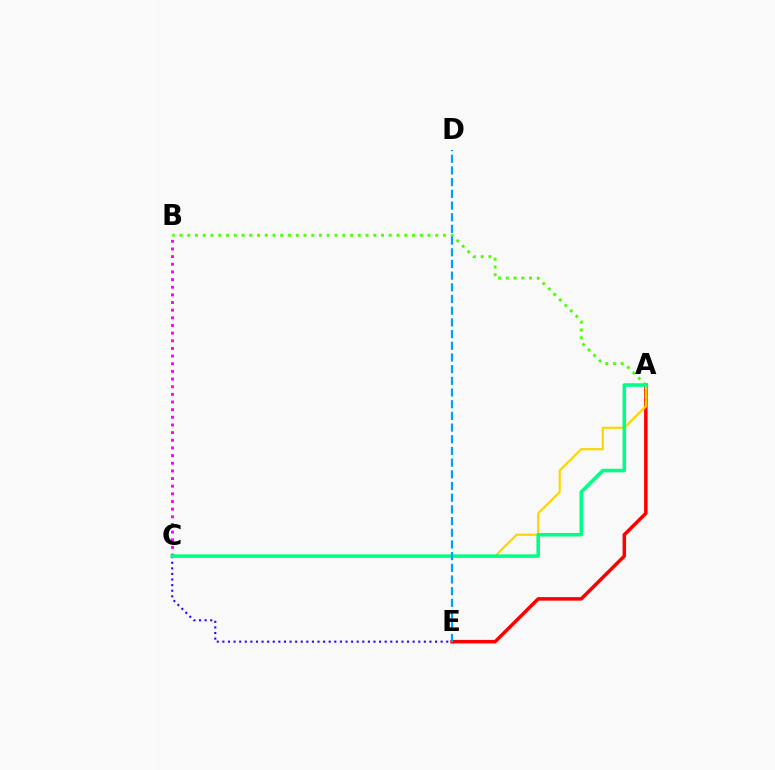{('A', 'E'): [{'color': '#ff0000', 'line_style': 'solid', 'thickness': 2.52}], ('A', 'B'): [{'color': '#4fff00', 'line_style': 'dotted', 'thickness': 2.11}], ('C', 'E'): [{'color': '#3700ff', 'line_style': 'dotted', 'thickness': 1.52}], ('B', 'C'): [{'color': '#ff00ed', 'line_style': 'dotted', 'thickness': 2.08}], ('A', 'C'): [{'color': '#ffd500', 'line_style': 'solid', 'thickness': 1.59}, {'color': '#00ff86', 'line_style': 'solid', 'thickness': 2.54}], ('D', 'E'): [{'color': '#009eff', 'line_style': 'dashed', 'thickness': 1.59}]}